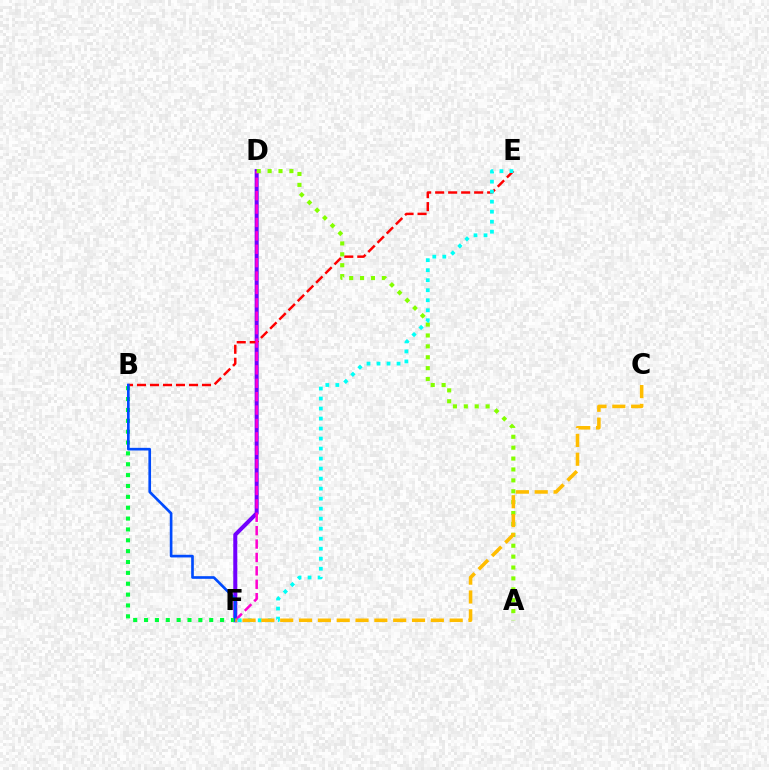{('D', 'F'): [{'color': '#7200ff', 'line_style': 'solid', 'thickness': 2.89}, {'color': '#ff00cf', 'line_style': 'dashed', 'thickness': 1.82}], ('B', 'E'): [{'color': '#ff0000', 'line_style': 'dashed', 'thickness': 1.77}], ('A', 'D'): [{'color': '#84ff00', 'line_style': 'dotted', 'thickness': 2.96}], ('E', 'F'): [{'color': '#00fff6', 'line_style': 'dotted', 'thickness': 2.72}], ('B', 'F'): [{'color': '#00ff39', 'line_style': 'dotted', 'thickness': 2.95}, {'color': '#004bff', 'line_style': 'solid', 'thickness': 1.91}], ('C', 'F'): [{'color': '#ffbd00', 'line_style': 'dashed', 'thickness': 2.56}]}